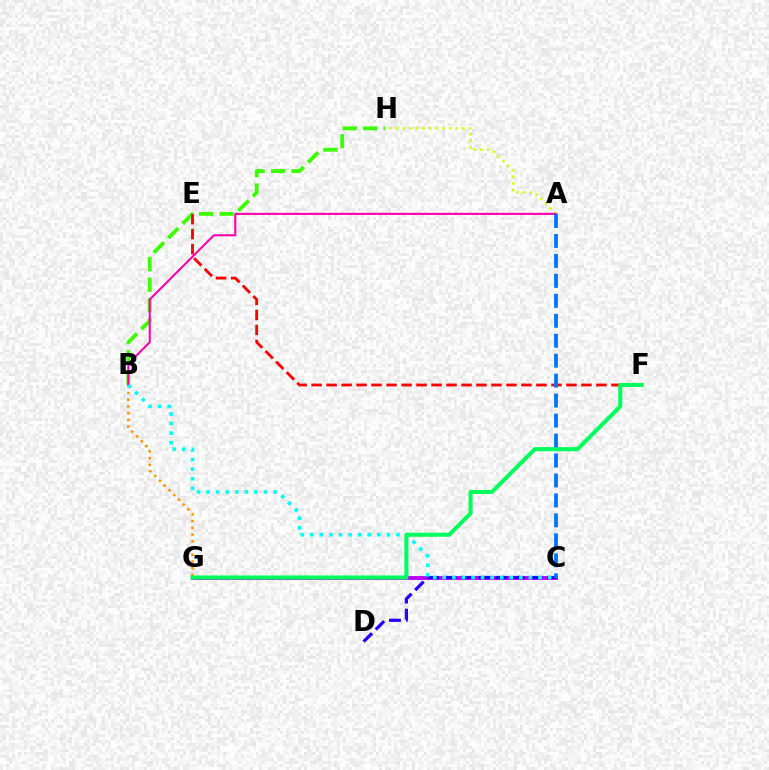{('B', 'H'): [{'color': '#3dff00', 'line_style': 'dashed', 'thickness': 2.77}], ('A', 'H'): [{'color': '#d1ff00', 'line_style': 'dotted', 'thickness': 1.8}], ('C', 'G'): [{'color': '#b900ff', 'line_style': 'solid', 'thickness': 2.79}], ('C', 'D'): [{'color': '#2500ff', 'line_style': 'dashed', 'thickness': 2.32}], ('E', 'F'): [{'color': '#ff0000', 'line_style': 'dashed', 'thickness': 2.04}], ('A', 'B'): [{'color': '#ff00ac', 'line_style': 'solid', 'thickness': 1.51}], ('B', 'G'): [{'color': '#ff9400', 'line_style': 'dotted', 'thickness': 1.83}], ('B', 'C'): [{'color': '#00fff6', 'line_style': 'dotted', 'thickness': 2.6}], ('F', 'G'): [{'color': '#00ff5c', 'line_style': 'solid', 'thickness': 2.92}], ('A', 'C'): [{'color': '#0074ff', 'line_style': 'dashed', 'thickness': 2.71}]}